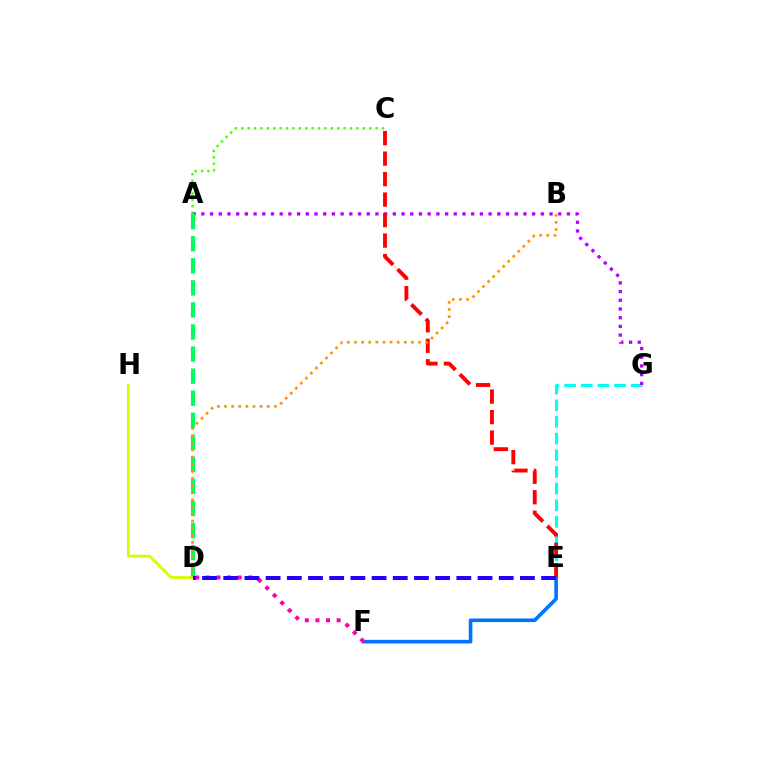{('E', 'G'): [{'color': '#00fff6', 'line_style': 'dashed', 'thickness': 2.26}], ('E', 'F'): [{'color': '#0074ff', 'line_style': 'solid', 'thickness': 2.6}], ('A', 'G'): [{'color': '#b900ff', 'line_style': 'dotted', 'thickness': 2.37}], ('C', 'E'): [{'color': '#ff0000', 'line_style': 'dashed', 'thickness': 2.78}], ('A', 'D'): [{'color': '#00ff5c', 'line_style': 'dashed', 'thickness': 3.0}], ('D', 'F'): [{'color': '#ff00ac', 'line_style': 'dotted', 'thickness': 2.88}], ('D', 'H'): [{'color': '#d1ff00', 'line_style': 'solid', 'thickness': 2.0}], ('B', 'D'): [{'color': '#ff9400', 'line_style': 'dotted', 'thickness': 1.93}], ('D', 'E'): [{'color': '#2500ff', 'line_style': 'dashed', 'thickness': 2.88}], ('A', 'C'): [{'color': '#3dff00', 'line_style': 'dotted', 'thickness': 1.74}]}